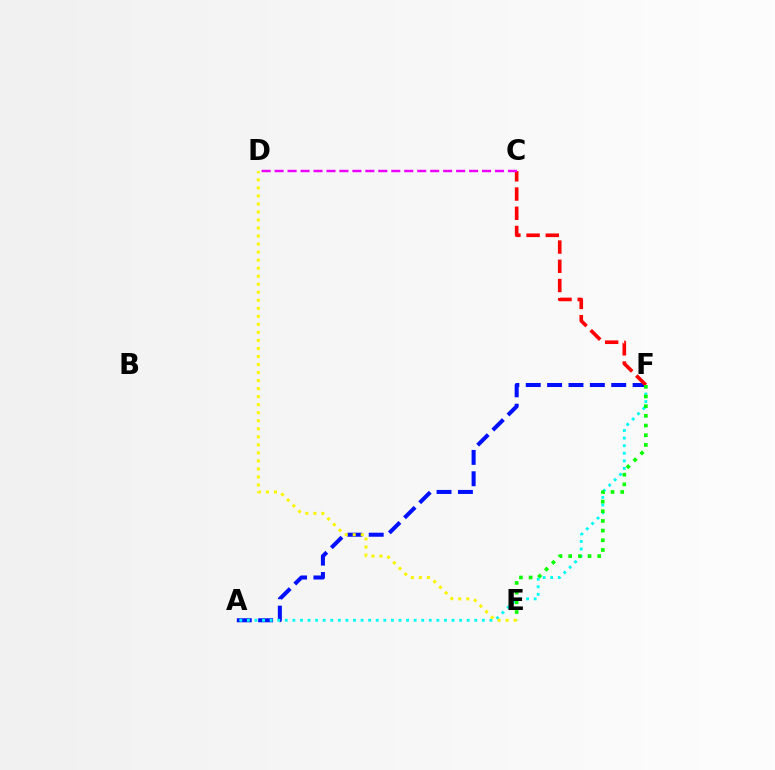{('A', 'F'): [{'color': '#0010ff', 'line_style': 'dashed', 'thickness': 2.9}, {'color': '#00fff6', 'line_style': 'dotted', 'thickness': 2.06}], ('C', 'F'): [{'color': '#ff0000', 'line_style': 'dashed', 'thickness': 2.61}], ('C', 'D'): [{'color': '#ee00ff', 'line_style': 'dashed', 'thickness': 1.76}], ('E', 'F'): [{'color': '#08ff00', 'line_style': 'dotted', 'thickness': 2.63}], ('D', 'E'): [{'color': '#fcf500', 'line_style': 'dotted', 'thickness': 2.18}]}